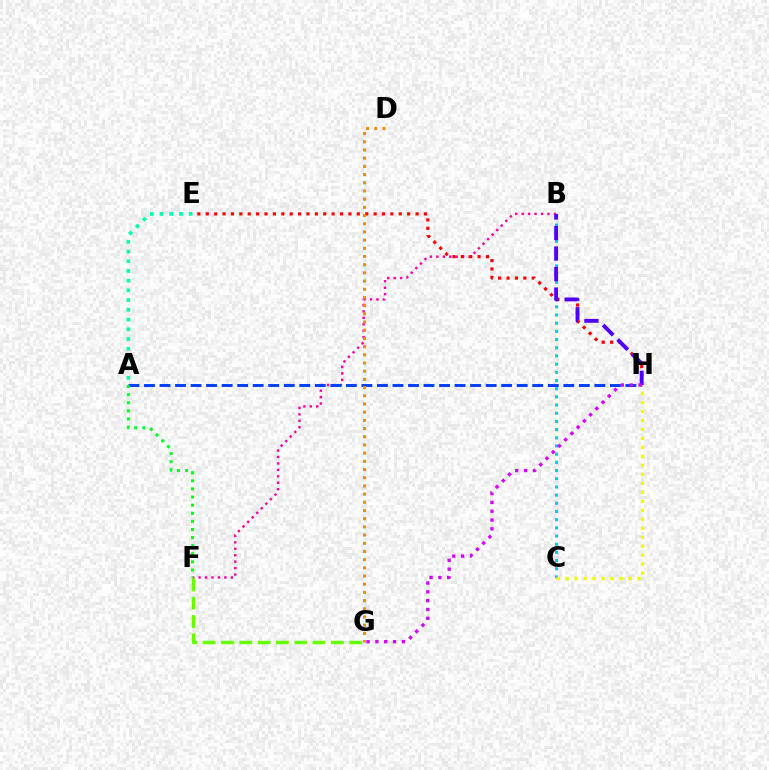{('B', 'F'): [{'color': '#ff00a0', 'line_style': 'dotted', 'thickness': 1.75}], ('E', 'H'): [{'color': '#ff0000', 'line_style': 'dotted', 'thickness': 2.28}], ('A', 'H'): [{'color': '#003fff', 'line_style': 'dashed', 'thickness': 2.11}], ('D', 'G'): [{'color': '#ff8800', 'line_style': 'dotted', 'thickness': 2.23}], ('F', 'G'): [{'color': '#66ff00', 'line_style': 'dashed', 'thickness': 2.49}], ('A', 'E'): [{'color': '#00ffaf', 'line_style': 'dotted', 'thickness': 2.64}], ('B', 'C'): [{'color': '#00c7ff', 'line_style': 'dotted', 'thickness': 2.22}], ('A', 'F'): [{'color': '#00ff27', 'line_style': 'dotted', 'thickness': 2.2}], ('B', 'H'): [{'color': '#4f00ff', 'line_style': 'dashed', 'thickness': 2.79}], ('C', 'H'): [{'color': '#eeff00', 'line_style': 'dotted', 'thickness': 2.44}], ('G', 'H'): [{'color': '#d600ff', 'line_style': 'dotted', 'thickness': 2.4}]}